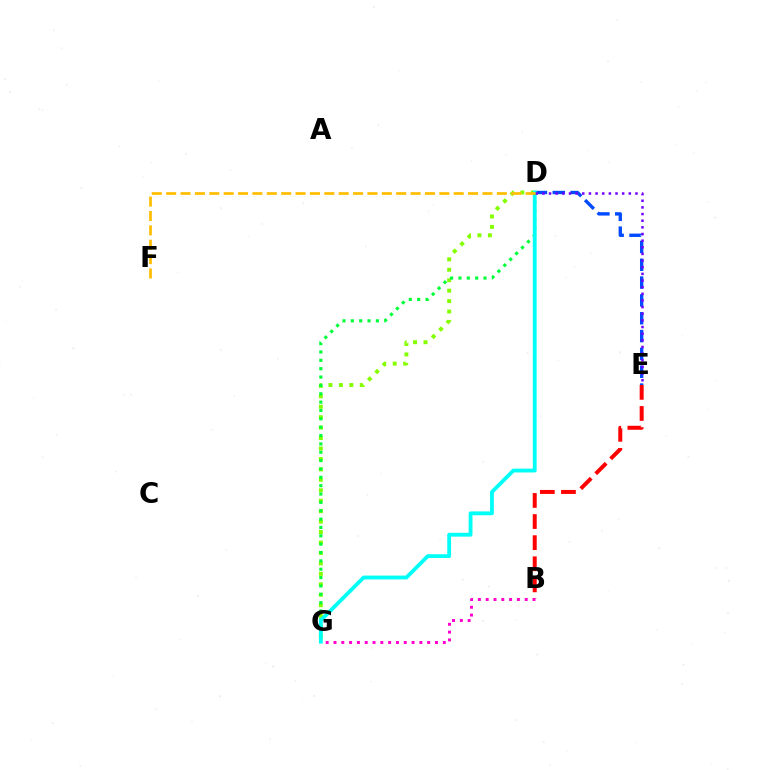{('D', 'G'): [{'color': '#84ff00', 'line_style': 'dotted', 'thickness': 2.84}, {'color': '#00ff39', 'line_style': 'dotted', 'thickness': 2.27}, {'color': '#00fff6', 'line_style': 'solid', 'thickness': 2.75}], ('D', 'E'): [{'color': '#004bff', 'line_style': 'dashed', 'thickness': 2.42}, {'color': '#7200ff', 'line_style': 'dotted', 'thickness': 1.81}], ('B', 'E'): [{'color': '#ff0000', 'line_style': 'dashed', 'thickness': 2.87}], ('B', 'G'): [{'color': '#ff00cf', 'line_style': 'dotted', 'thickness': 2.12}], ('D', 'F'): [{'color': '#ffbd00', 'line_style': 'dashed', 'thickness': 1.95}]}